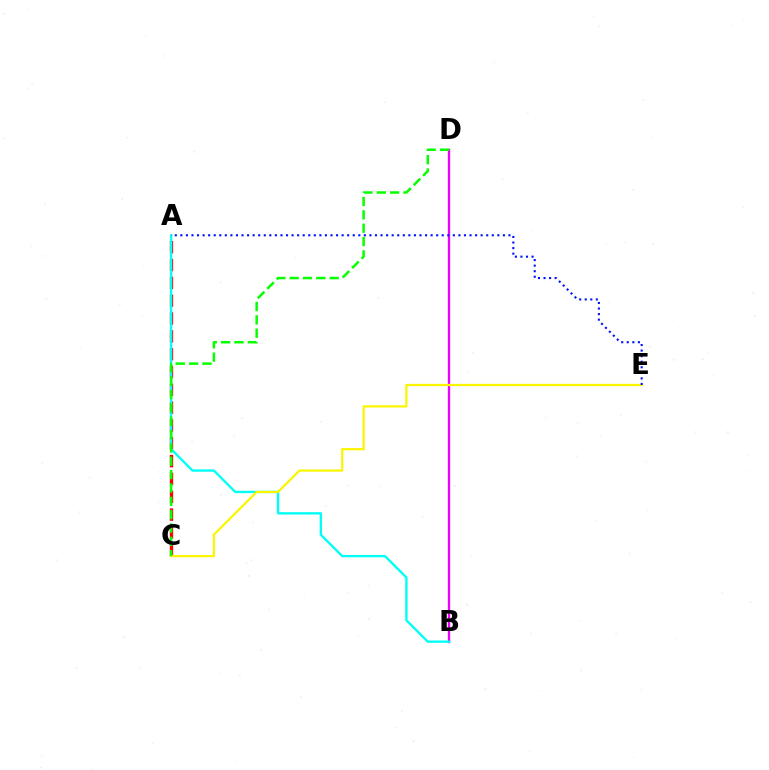{('A', 'C'): [{'color': '#ff0000', 'line_style': 'dashed', 'thickness': 2.42}], ('B', 'D'): [{'color': '#ee00ff', 'line_style': 'solid', 'thickness': 1.68}], ('A', 'B'): [{'color': '#00fff6', 'line_style': 'solid', 'thickness': 1.69}], ('C', 'E'): [{'color': '#fcf500', 'line_style': 'solid', 'thickness': 1.6}], ('C', 'D'): [{'color': '#08ff00', 'line_style': 'dashed', 'thickness': 1.81}], ('A', 'E'): [{'color': '#0010ff', 'line_style': 'dotted', 'thickness': 1.51}]}